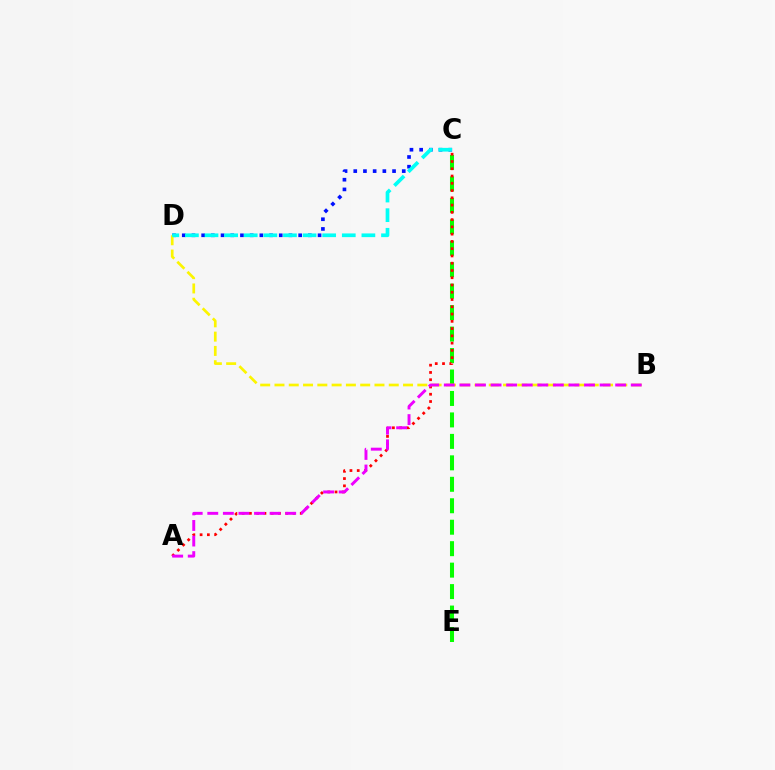{('C', 'E'): [{'color': '#08ff00', 'line_style': 'dashed', 'thickness': 2.92}], ('C', 'D'): [{'color': '#0010ff', 'line_style': 'dotted', 'thickness': 2.64}, {'color': '#00fff6', 'line_style': 'dashed', 'thickness': 2.66}], ('A', 'C'): [{'color': '#ff0000', 'line_style': 'dotted', 'thickness': 1.97}], ('B', 'D'): [{'color': '#fcf500', 'line_style': 'dashed', 'thickness': 1.94}], ('A', 'B'): [{'color': '#ee00ff', 'line_style': 'dashed', 'thickness': 2.12}]}